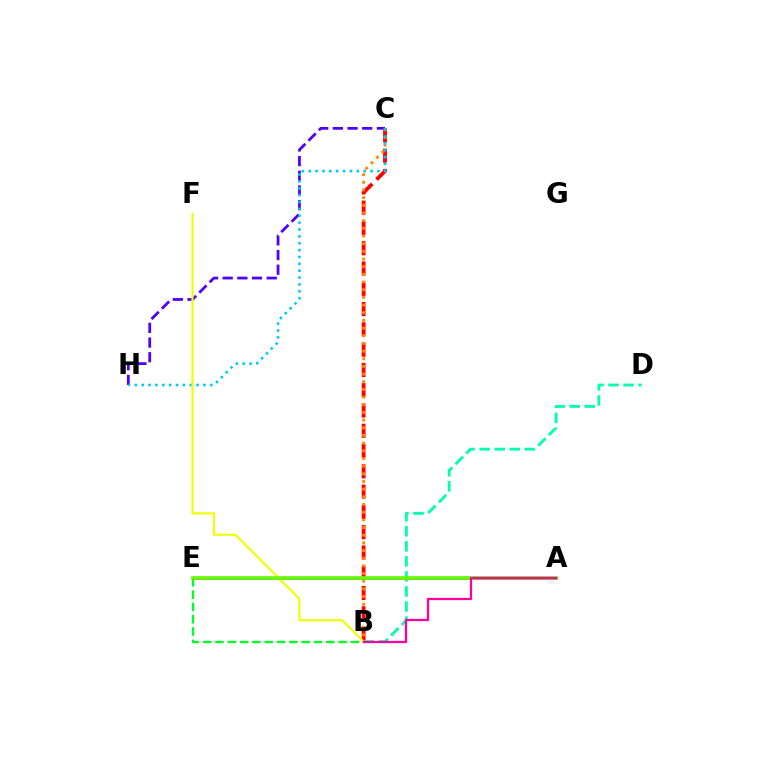{('B', 'C'): [{'color': '#ff0000', 'line_style': 'dashed', 'thickness': 2.76}, {'color': '#ff8800', 'line_style': 'dotted', 'thickness': 2.08}], ('C', 'H'): [{'color': '#4f00ff', 'line_style': 'dashed', 'thickness': 1.99}, {'color': '#00c7ff', 'line_style': 'dotted', 'thickness': 1.87}], ('A', 'E'): [{'color': '#003fff', 'line_style': 'solid', 'thickness': 1.62}, {'color': '#d600ff', 'line_style': 'solid', 'thickness': 2.04}, {'color': '#66ff00', 'line_style': 'solid', 'thickness': 2.61}], ('B', 'E'): [{'color': '#00ff27', 'line_style': 'dashed', 'thickness': 1.67}], ('B', 'D'): [{'color': '#00ffaf', 'line_style': 'dashed', 'thickness': 2.04}], ('B', 'F'): [{'color': '#eeff00', 'line_style': 'solid', 'thickness': 1.55}], ('A', 'B'): [{'color': '#ff00a0', 'line_style': 'solid', 'thickness': 1.65}]}